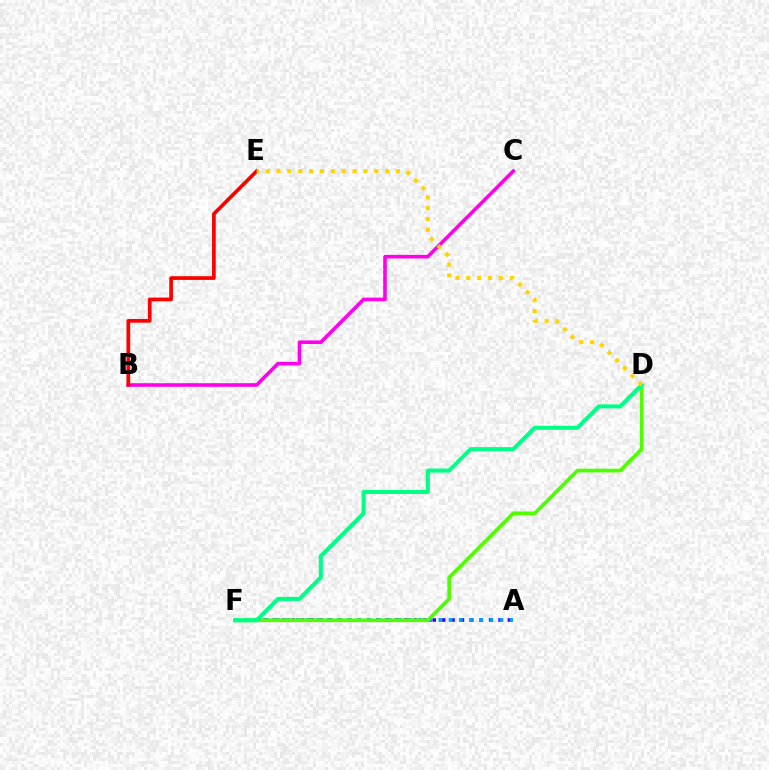{('A', 'F'): [{'color': '#3700ff', 'line_style': 'dotted', 'thickness': 2.55}, {'color': '#009eff', 'line_style': 'dotted', 'thickness': 2.76}], ('D', 'F'): [{'color': '#4fff00', 'line_style': 'solid', 'thickness': 2.66}, {'color': '#00ff86', 'line_style': 'solid', 'thickness': 2.93}], ('B', 'C'): [{'color': '#ff00ed', 'line_style': 'solid', 'thickness': 2.59}], ('B', 'E'): [{'color': '#ff0000', 'line_style': 'solid', 'thickness': 2.67}], ('D', 'E'): [{'color': '#ffd500', 'line_style': 'dotted', 'thickness': 2.95}]}